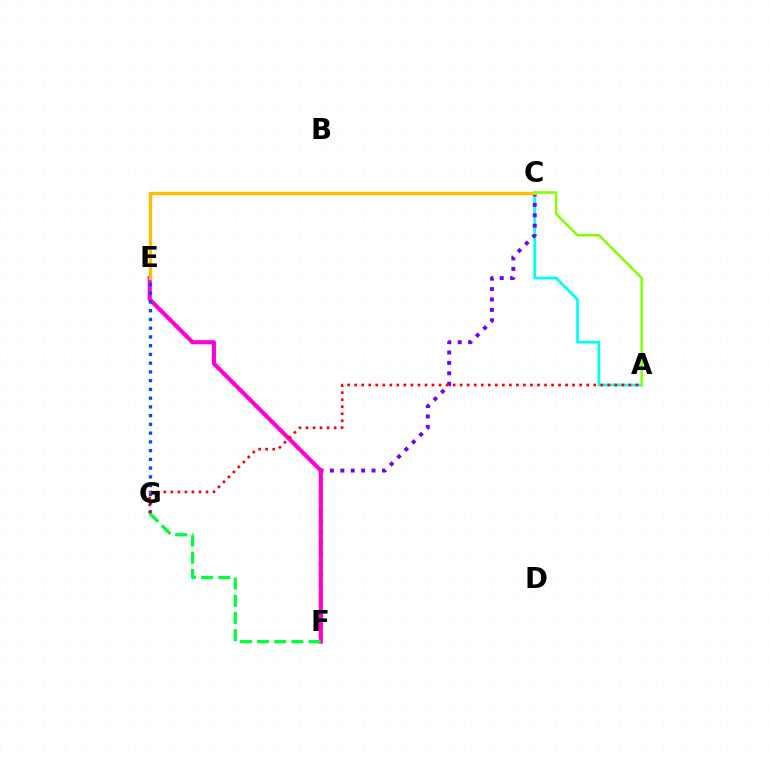{('A', 'C'): [{'color': '#00fff6', 'line_style': 'solid', 'thickness': 1.98}, {'color': '#84ff00', 'line_style': 'solid', 'thickness': 1.8}], ('C', 'F'): [{'color': '#7200ff', 'line_style': 'dotted', 'thickness': 2.83}], ('E', 'F'): [{'color': '#ff00cf', 'line_style': 'solid', 'thickness': 2.96}], ('C', 'E'): [{'color': '#ffbd00', 'line_style': 'solid', 'thickness': 2.41}], ('E', 'G'): [{'color': '#004bff', 'line_style': 'dotted', 'thickness': 2.38}], ('F', 'G'): [{'color': '#00ff39', 'line_style': 'dashed', 'thickness': 2.33}], ('A', 'G'): [{'color': '#ff0000', 'line_style': 'dotted', 'thickness': 1.91}]}